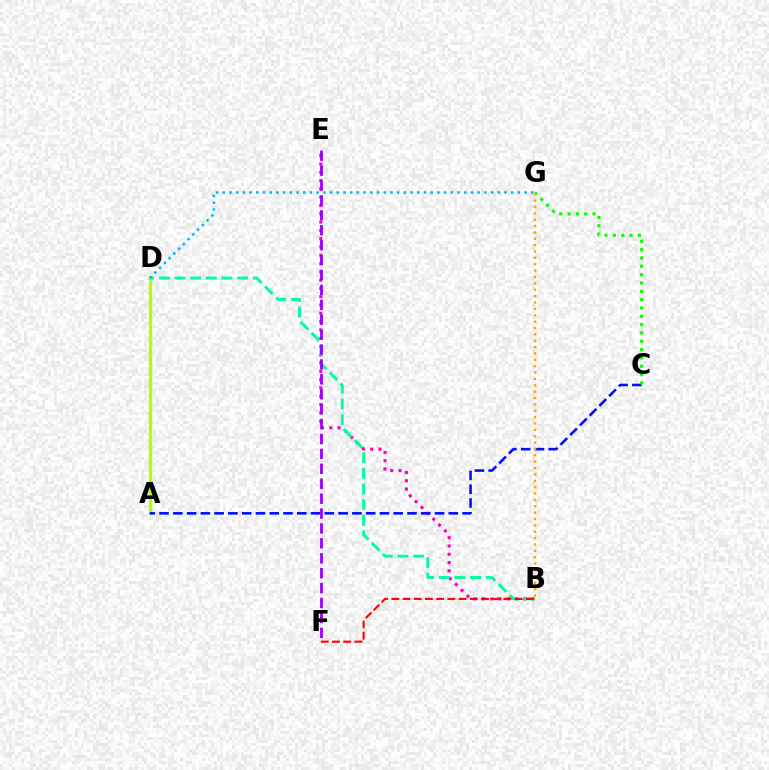{('B', 'E'): [{'color': '#ff00bd', 'line_style': 'dotted', 'thickness': 2.25}], ('A', 'D'): [{'color': '#b3ff00', 'line_style': 'solid', 'thickness': 2.4}], ('B', 'D'): [{'color': '#00ff9d', 'line_style': 'dashed', 'thickness': 2.13}], ('A', 'C'): [{'color': '#0010ff', 'line_style': 'dashed', 'thickness': 1.87}], ('C', 'G'): [{'color': '#08ff00', 'line_style': 'dotted', 'thickness': 2.26}], ('D', 'G'): [{'color': '#00b5ff', 'line_style': 'dotted', 'thickness': 1.82}], ('E', 'F'): [{'color': '#9b00ff', 'line_style': 'dashed', 'thickness': 2.03}], ('B', 'G'): [{'color': '#ffa500', 'line_style': 'dotted', 'thickness': 1.73}], ('B', 'F'): [{'color': '#ff0000', 'line_style': 'dashed', 'thickness': 1.52}]}